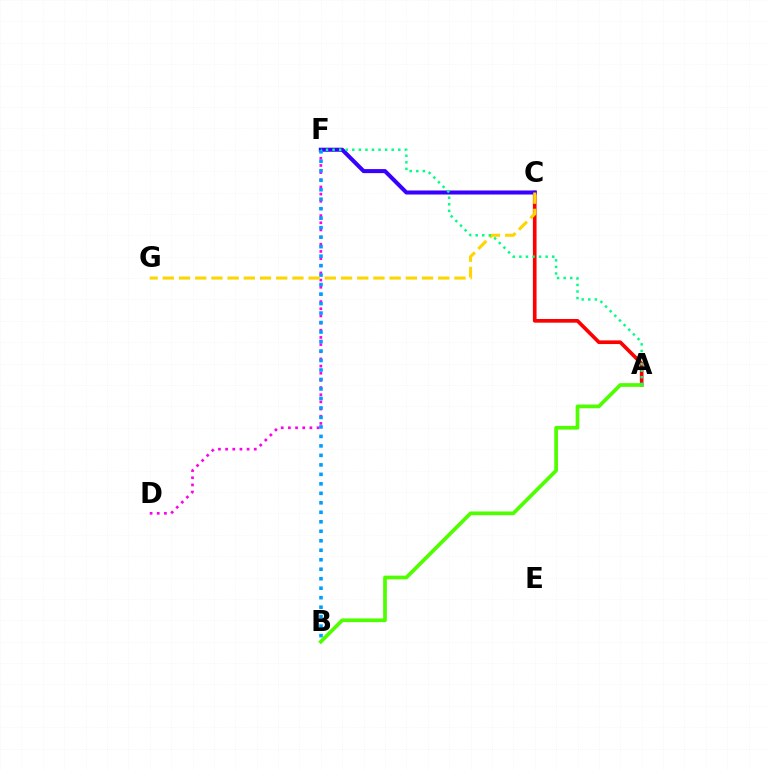{('D', 'F'): [{'color': '#ff00ed', 'line_style': 'dotted', 'thickness': 1.95}], ('A', 'C'): [{'color': '#ff0000', 'line_style': 'solid', 'thickness': 2.64}], ('C', 'F'): [{'color': '#3700ff', 'line_style': 'solid', 'thickness': 2.91}], ('B', 'F'): [{'color': '#009eff', 'line_style': 'dotted', 'thickness': 2.58}], ('C', 'G'): [{'color': '#ffd500', 'line_style': 'dashed', 'thickness': 2.2}], ('A', 'B'): [{'color': '#4fff00', 'line_style': 'solid', 'thickness': 2.68}], ('A', 'F'): [{'color': '#00ff86', 'line_style': 'dotted', 'thickness': 1.78}]}